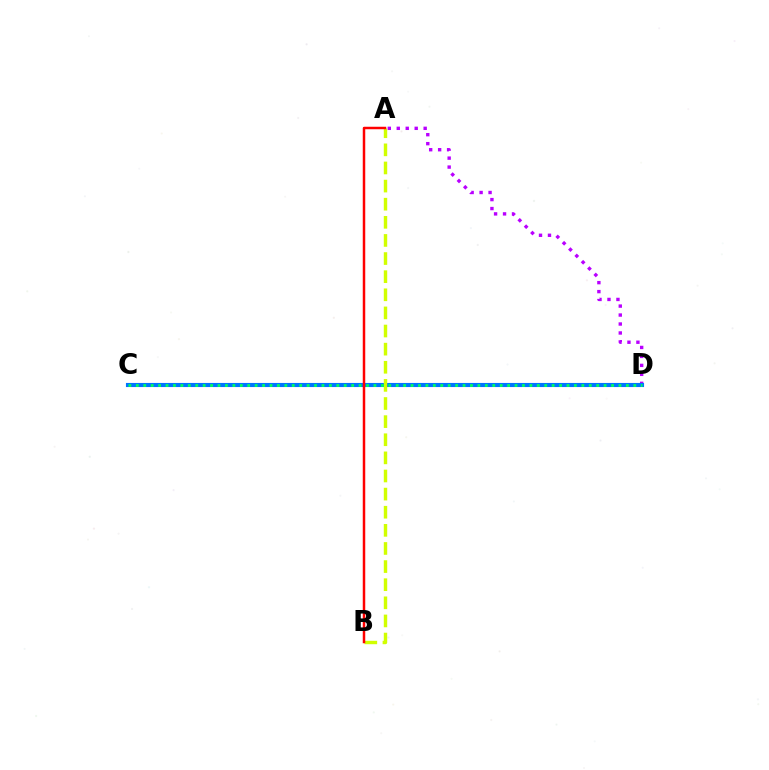{('A', 'D'): [{'color': '#b900ff', 'line_style': 'dotted', 'thickness': 2.44}], ('C', 'D'): [{'color': '#0074ff', 'line_style': 'solid', 'thickness': 2.96}, {'color': '#00ff5c', 'line_style': 'dotted', 'thickness': 2.02}], ('A', 'B'): [{'color': '#d1ff00', 'line_style': 'dashed', 'thickness': 2.46}, {'color': '#ff0000', 'line_style': 'solid', 'thickness': 1.79}]}